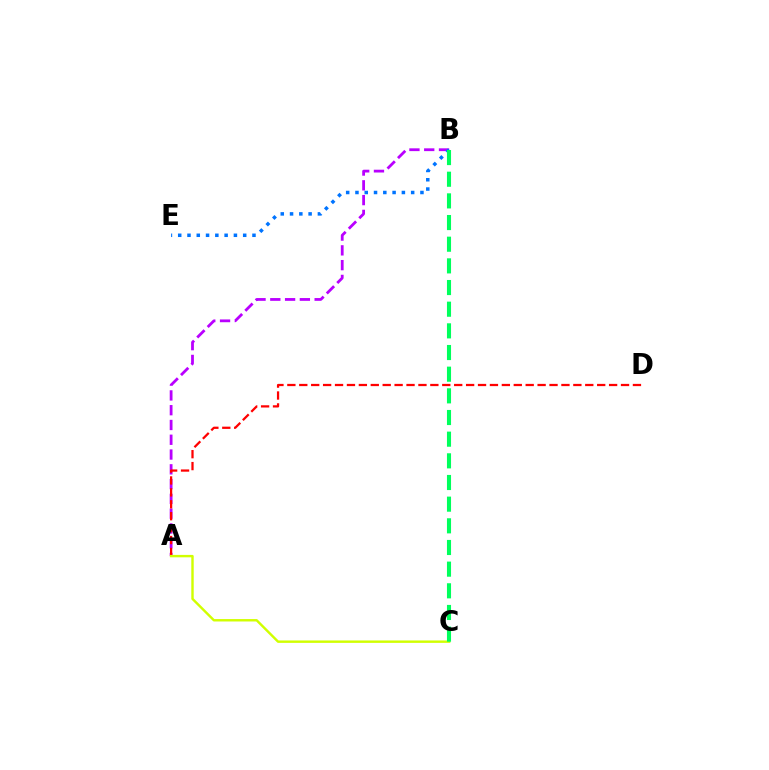{('A', 'B'): [{'color': '#b900ff', 'line_style': 'dashed', 'thickness': 2.01}], ('B', 'E'): [{'color': '#0074ff', 'line_style': 'dotted', 'thickness': 2.52}], ('A', 'D'): [{'color': '#ff0000', 'line_style': 'dashed', 'thickness': 1.62}], ('A', 'C'): [{'color': '#d1ff00', 'line_style': 'solid', 'thickness': 1.74}], ('B', 'C'): [{'color': '#00ff5c', 'line_style': 'dashed', 'thickness': 2.94}]}